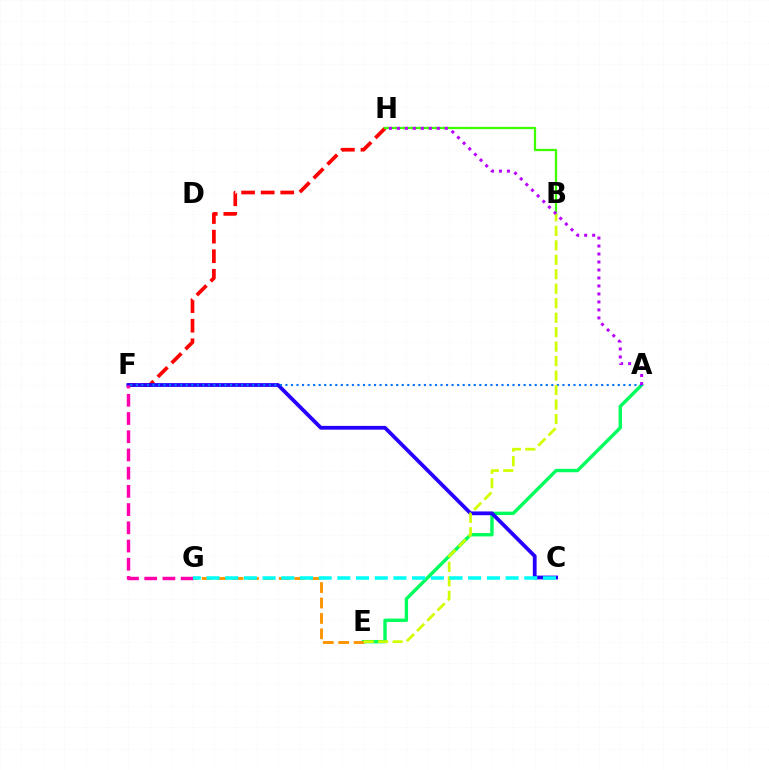{('A', 'E'): [{'color': '#00ff5c', 'line_style': 'solid', 'thickness': 2.44}], ('F', 'H'): [{'color': '#ff0000', 'line_style': 'dashed', 'thickness': 2.66}], ('C', 'F'): [{'color': '#2500ff', 'line_style': 'solid', 'thickness': 2.72}], ('A', 'F'): [{'color': '#0074ff', 'line_style': 'dotted', 'thickness': 1.51}], ('B', 'H'): [{'color': '#3dff00', 'line_style': 'solid', 'thickness': 1.63}], ('F', 'G'): [{'color': '#ff00ac', 'line_style': 'dashed', 'thickness': 2.48}], ('E', 'G'): [{'color': '#ff9400', 'line_style': 'dashed', 'thickness': 2.1}], ('B', 'E'): [{'color': '#d1ff00', 'line_style': 'dashed', 'thickness': 1.97}], ('C', 'G'): [{'color': '#00fff6', 'line_style': 'dashed', 'thickness': 2.54}], ('A', 'H'): [{'color': '#b900ff', 'line_style': 'dotted', 'thickness': 2.17}]}